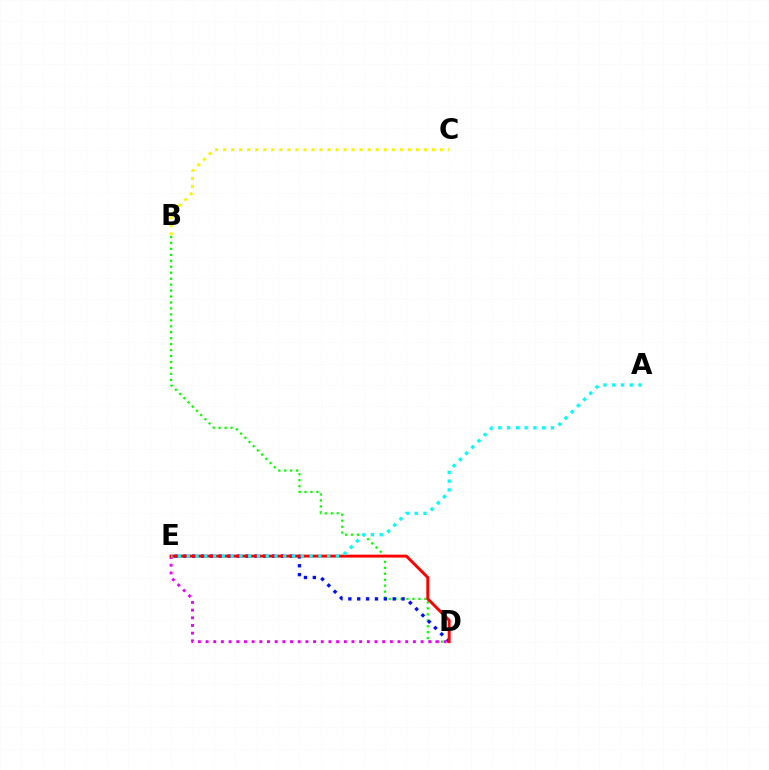{('B', 'D'): [{'color': '#08ff00', 'line_style': 'dotted', 'thickness': 1.62}], ('B', 'C'): [{'color': '#fcf500', 'line_style': 'dotted', 'thickness': 2.18}], ('D', 'E'): [{'color': '#0010ff', 'line_style': 'dotted', 'thickness': 2.41}, {'color': '#ee00ff', 'line_style': 'dotted', 'thickness': 2.09}, {'color': '#ff0000', 'line_style': 'solid', 'thickness': 2.11}], ('A', 'E'): [{'color': '#00fff6', 'line_style': 'dotted', 'thickness': 2.38}]}